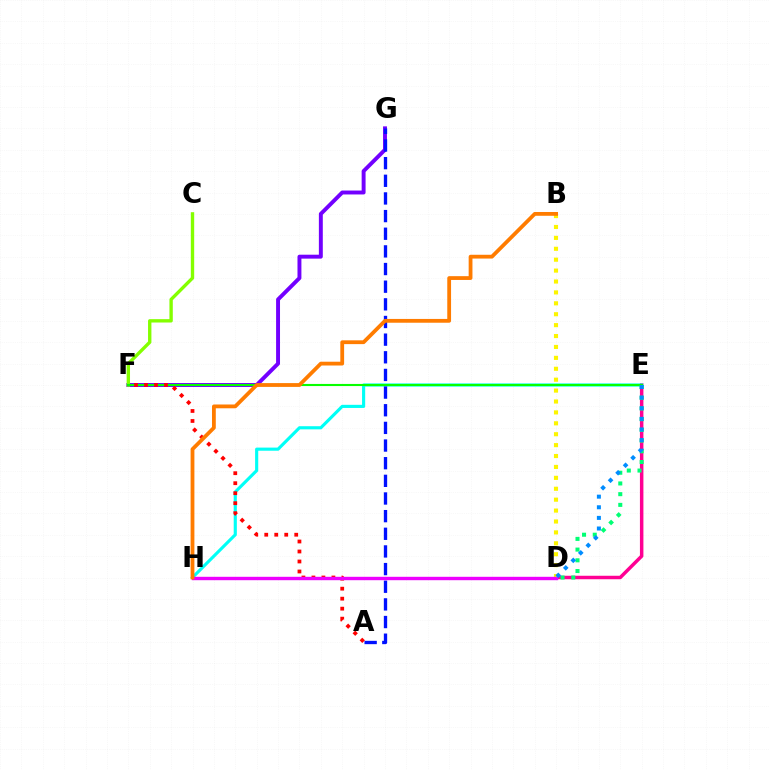{('D', 'E'): [{'color': '#ff0094', 'line_style': 'solid', 'thickness': 2.5}, {'color': '#00ff74', 'line_style': 'dotted', 'thickness': 2.91}, {'color': '#008cff', 'line_style': 'dotted', 'thickness': 2.88}], ('F', 'G'): [{'color': '#7200ff', 'line_style': 'solid', 'thickness': 2.82}], ('E', 'H'): [{'color': '#00fff6', 'line_style': 'solid', 'thickness': 2.26}], ('C', 'F'): [{'color': '#84ff00', 'line_style': 'solid', 'thickness': 2.42}], ('E', 'F'): [{'color': '#08ff00', 'line_style': 'solid', 'thickness': 1.53}], ('A', 'G'): [{'color': '#0010ff', 'line_style': 'dashed', 'thickness': 2.4}], ('A', 'F'): [{'color': '#ff0000', 'line_style': 'dotted', 'thickness': 2.72}], ('B', 'D'): [{'color': '#fcf500', 'line_style': 'dotted', 'thickness': 2.96}], ('D', 'H'): [{'color': '#ee00ff', 'line_style': 'solid', 'thickness': 2.44}], ('B', 'H'): [{'color': '#ff7c00', 'line_style': 'solid', 'thickness': 2.73}]}